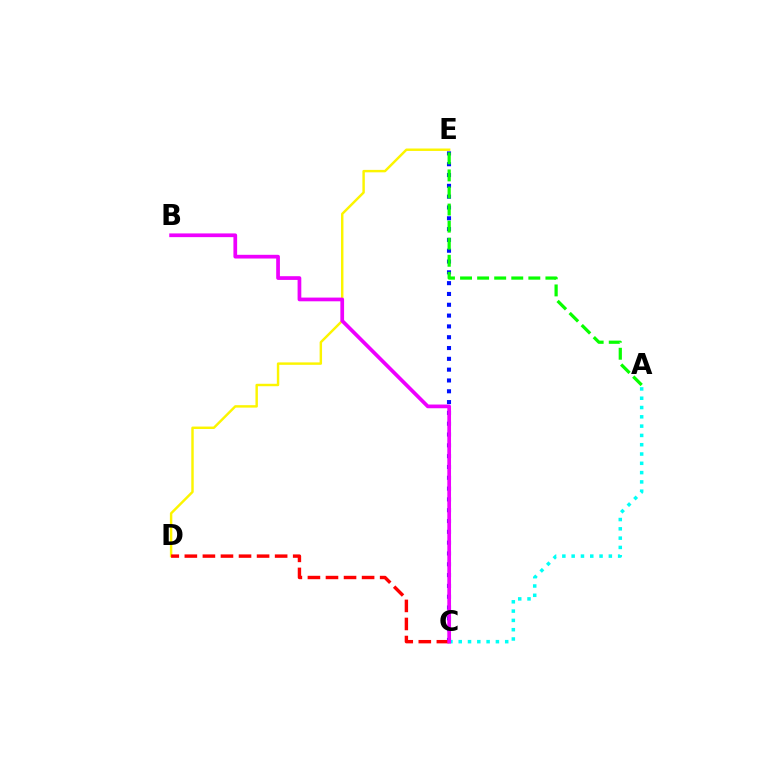{('D', 'E'): [{'color': '#fcf500', 'line_style': 'solid', 'thickness': 1.75}], ('C', 'E'): [{'color': '#0010ff', 'line_style': 'dotted', 'thickness': 2.94}], ('A', 'C'): [{'color': '#00fff6', 'line_style': 'dotted', 'thickness': 2.53}], ('C', 'D'): [{'color': '#ff0000', 'line_style': 'dashed', 'thickness': 2.45}], ('B', 'C'): [{'color': '#ee00ff', 'line_style': 'solid', 'thickness': 2.68}], ('A', 'E'): [{'color': '#08ff00', 'line_style': 'dashed', 'thickness': 2.32}]}